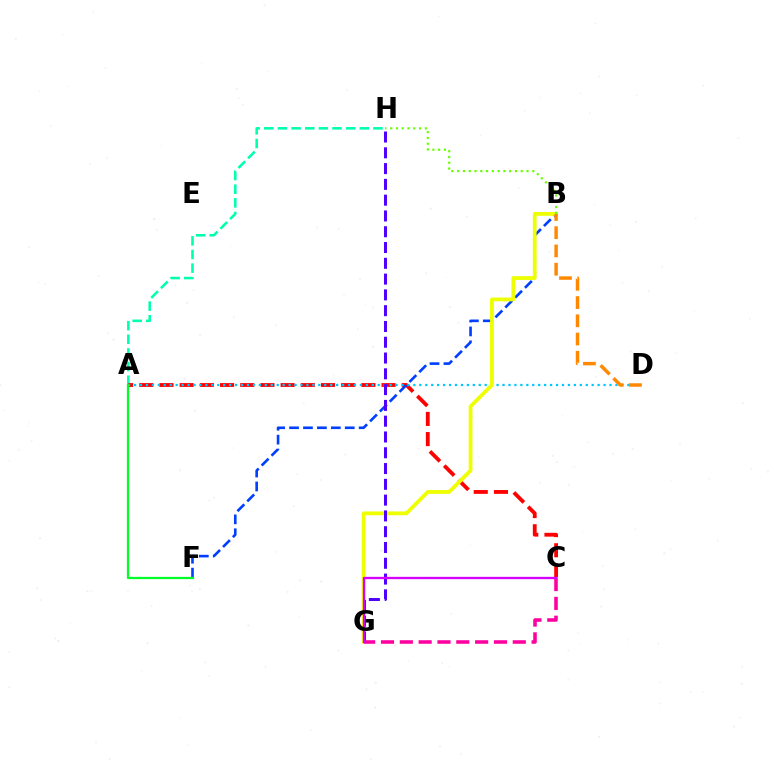{('A', 'H'): [{'color': '#00ffaf', 'line_style': 'dashed', 'thickness': 1.85}], ('A', 'C'): [{'color': '#ff0000', 'line_style': 'dashed', 'thickness': 2.74}], ('A', 'D'): [{'color': '#00c7ff', 'line_style': 'dotted', 'thickness': 1.61}], ('B', 'F'): [{'color': '#003fff', 'line_style': 'dashed', 'thickness': 1.89}], ('B', 'G'): [{'color': '#eeff00', 'line_style': 'solid', 'thickness': 2.73}], ('A', 'F'): [{'color': '#00ff27', 'line_style': 'solid', 'thickness': 1.63}], ('B', 'D'): [{'color': '#ff8800', 'line_style': 'dashed', 'thickness': 2.48}], ('G', 'H'): [{'color': '#4f00ff', 'line_style': 'dashed', 'thickness': 2.14}], ('C', 'G'): [{'color': '#ff00a0', 'line_style': 'dashed', 'thickness': 2.56}, {'color': '#d600ff', 'line_style': 'solid', 'thickness': 1.67}], ('B', 'H'): [{'color': '#66ff00', 'line_style': 'dotted', 'thickness': 1.57}]}